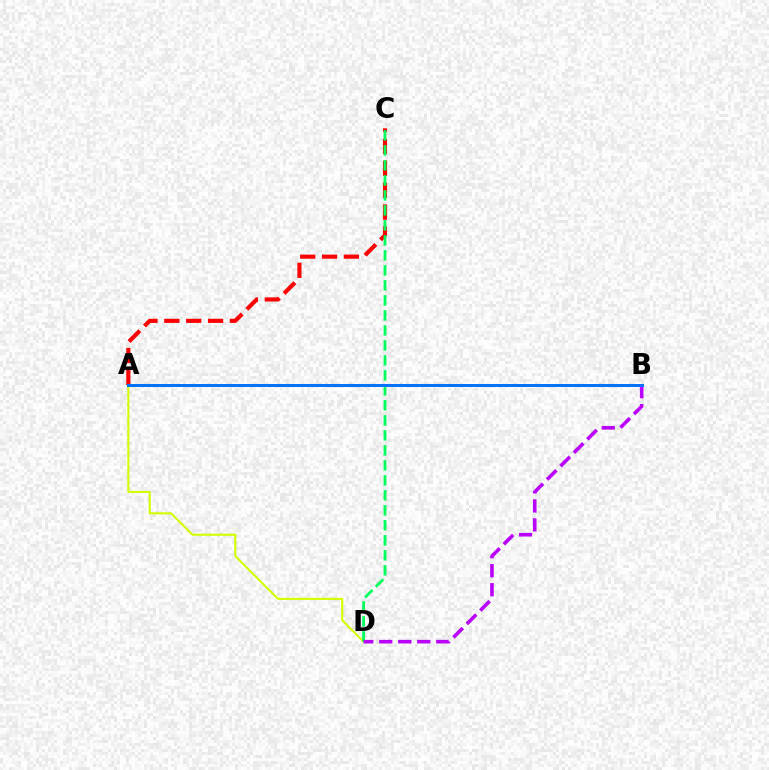{('A', 'C'): [{'color': '#ff0000', 'line_style': 'dashed', 'thickness': 2.97}], ('A', 'D'): [{'color': '#d1ff00', 'line_style': 'solid', 'thickness': 1.5}], ('C', 'D'): [{'color': '#00ff5c', 'line_style': 'dashed', 'thickness': 2.04}], ('B', 'D'): [{'color': '#b900ff', 'line_style': 'dashed', 'thickness': 2.58}], ('A', 'B'): [{'color': '#0074ff', 'line_style': 'solid', 'thickness': 2.17}]}